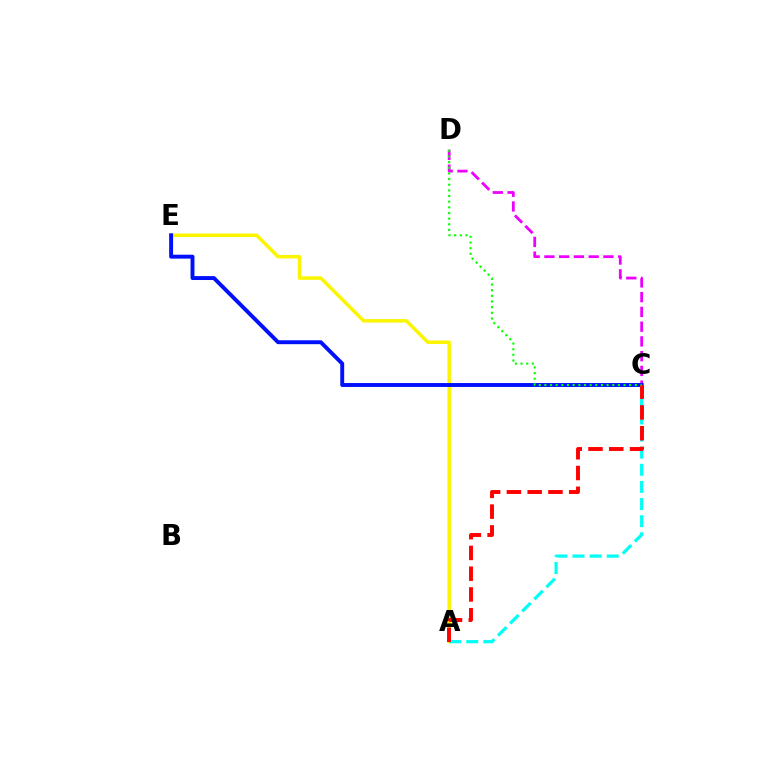{('A', 'E'): [{'color': '#fcf500', 'line_style': 'solid', 'thickness': 2.51}], ('A', 'C'): [{'color': '#00fff6', 'line_style': 'dashed', 'thickness': 2.33}, {'color': '#ff0000', 'line_style': 'dashed', 'thickness': 2.82}], ('C', 'D'): [{'color': '#ee00ff', 'line_style': 'dashed', 'thickness': 2.0}, {'color': '#08ff00', 'line_style': 'dotted', 'thickness': 1.54}], ('C', 'E'): [{'color': '#0010ff', 'line_style': 'solid', 'thickness': 2.82}]}